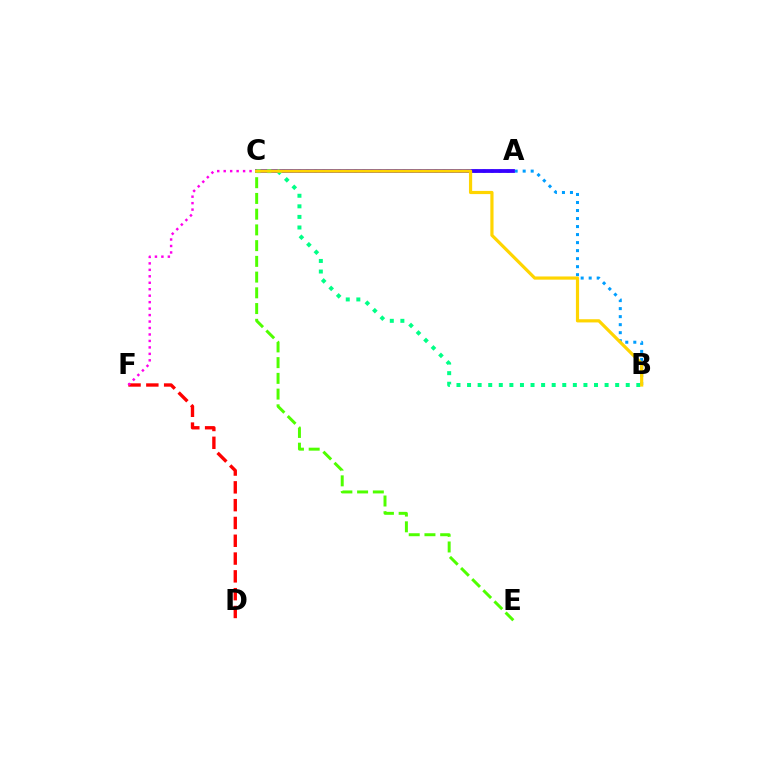{('B', 'C'): [{'color': '#009eff', 'line_style': 'dotted', 'thickness': 2.18}, {'color': '#00ff86', 'line_style': 'dotted', 'thickness': 2.87}, {'color': '#ffd500', 'line_style': 'solid', 'thickness': 2.3}], ('D', 'F'): [{'color': '#ff0000', 'line_style': 'dashed', 'thickness': 2.42}], ('A', 'C'): [{'color': '#3700ff', 'line_style': 'solid', 'thickness': 2.75}], ('C', 'F'): [{'color': '#ff00ed', 'line_style': 'dotted', 'thickness': 1.76}], ('C', 'E'): [{'color': '#4fff00', 'line_style': 'dashed', 'thickness': 2.14}]}